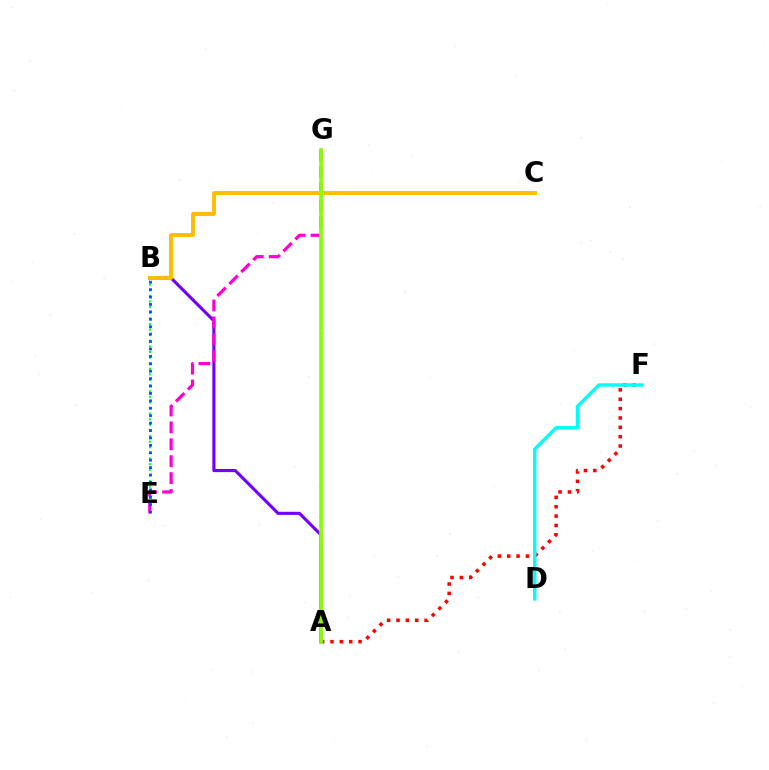{('B', 'E'): [{'color': '#00ff39', 'line_style': 'dotted', 'thickness': 1.52}, {'color': '#004bff', 'line_style': 'dotted', 'thickness': 2.01}], ('A', 'B'): [{'color': '#7200ff', 'line_style': 'solid', 'thickness': 2.24}], ('E', 'G'): [{'color': '#ff00cf', 'line_style': 'dashed', 'thickness': 2.3}], ('B', 'C'): [{'color': '#ffbd00', 'line_style': 'solid', 'thickness': 2.8}], ('A', 'F'): [{'color': '#ff0000', 'line_style': 'dotted', 'thickness': 2.54}], ('D', 'F'): [{'color': '#00fff6', 'line_style': 'solid', 'thickness': 2.47}], ('A', 'G'): [{'color': '#84ff00', 'line_style': 'solid', 'thickness': 2.65}]}